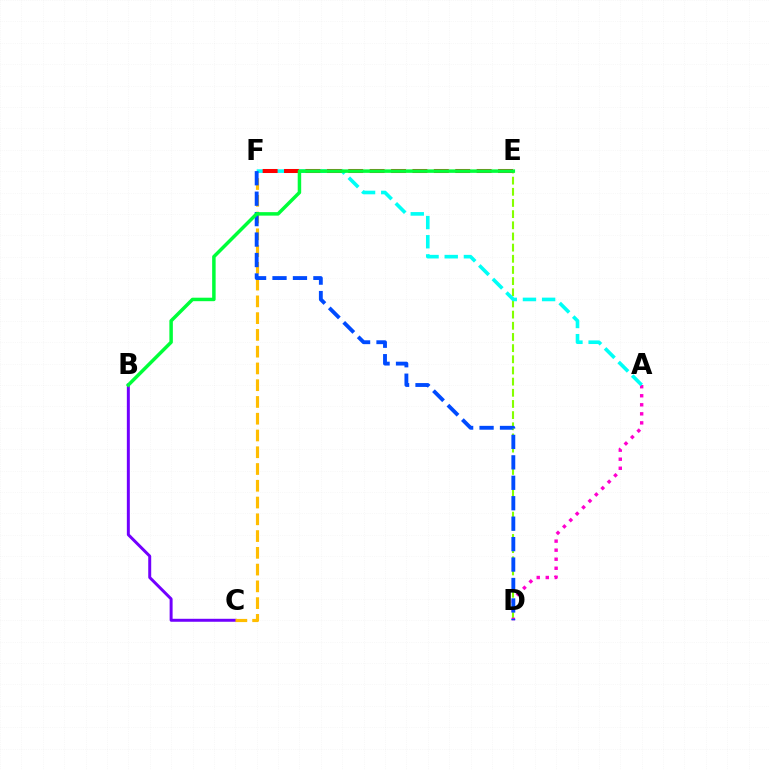{('B', 'C'): [{'color': '#7200ff', 'line_style': 'solid', 'thickness': 2.14}], ('C', 'F'): [{'color': '#ffbd00', 'line_style': 'dashed', 'thickness': 2.28}], ('D', 'E'): [{'color': '#84ff00', 'line_style': 'dashed', 'thickness': 1.52}], ('A', 'D'): [{'color': '#ff00cf', 'line_style': 'dotted', 'thickness': 2.46}], ('A', 'F'): [{'color': '#00fff6', 'line_style': 'dashed', 'thickness': 2.61}], ('E', 'F'): [{'color': '#ff0000', 'line_style': 'dashed', 'thickness': 2.91}], ('D', 'F'): [{'color': '#004bff', 'line_style': 'dashed', 'thickness': 2.78}], ('B', 'E'): [{'color': '#00ff39', 'line_style': 'solid', 'thickness': 2.51}]}